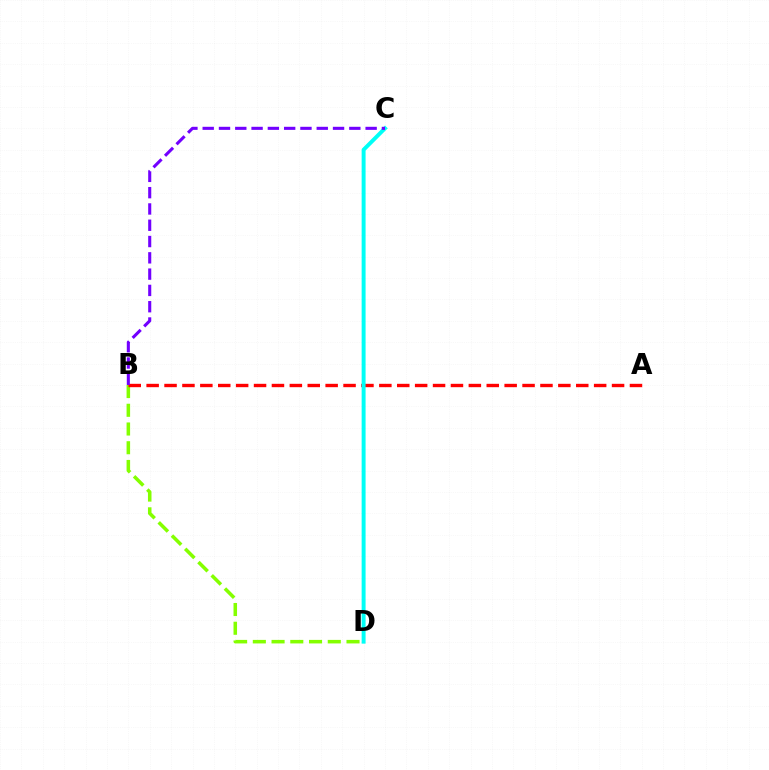{('B', 'D'): [{'color': '#84ff00', 'line_style': 'dashed', 'thickness': 2.55}], ('A', 'B'): [{'color': '#ff0000', 'line_style': 'dashed', 'thickness': 2.43}], ('C', 'D'): [{'color': '#00fff6', 'line_style': 'solid', 'thickness': 2.84}], ('B', 'C'): [{'color': '#7200ff', 'line_style': 'dashed', 'thickness': 2.21}]}